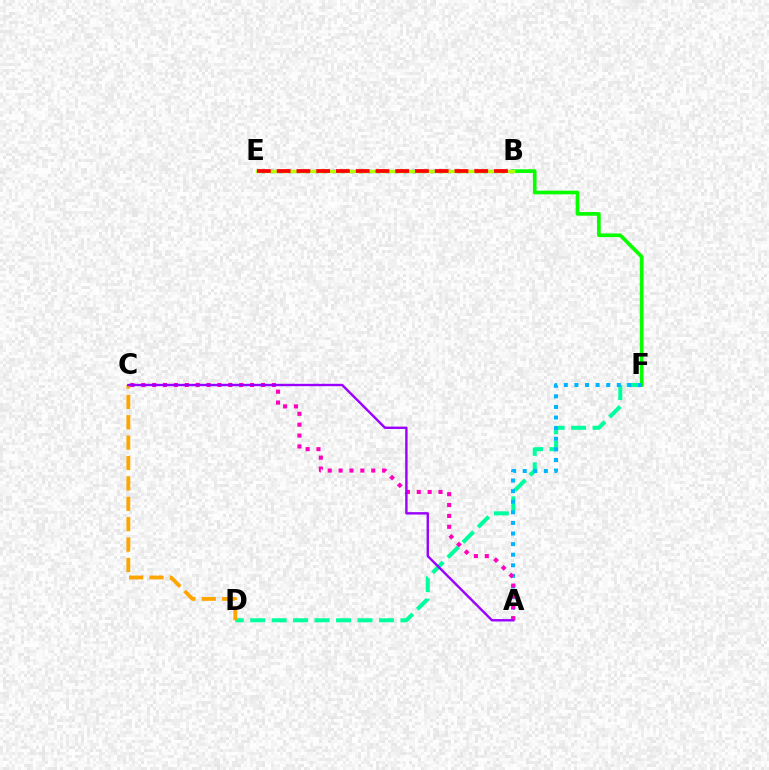{('D', 'F'): [{'color': '#00ff9d', 'line_style': 'dashed', 'thickness': 2.92}], ('B', 'F'): [{'color': '#08ff00', 'line_style': 'solid', 'thickness': 2.64}], ('B', 'E'): [{'color': '#0010ff', 'line_style': 'dotted', 'thickness': 2.41}, {'color': '#b3ff00', 'line_style': 'solid', 'thickness': 2.44}, {'color': '#ff0000', 'line_style': 'dashed', 'thickness': 2.68}], ('C', 'D'): [{'color': '#ffa500', 'line_style': 'dashed', 'thickness': 2.77}], ('A', 'F'): [{'color': '#00b5ff', 'line_style': 'dotted', 'thickness': 2.88}], ('A', 'C'): [{'color': '#ff00bd', 'line_style': 'dotted', 'thickness': 2.96}, {'color': '#9b00ff', 'line_style': 'solid', 'thickness': 1.72}]}